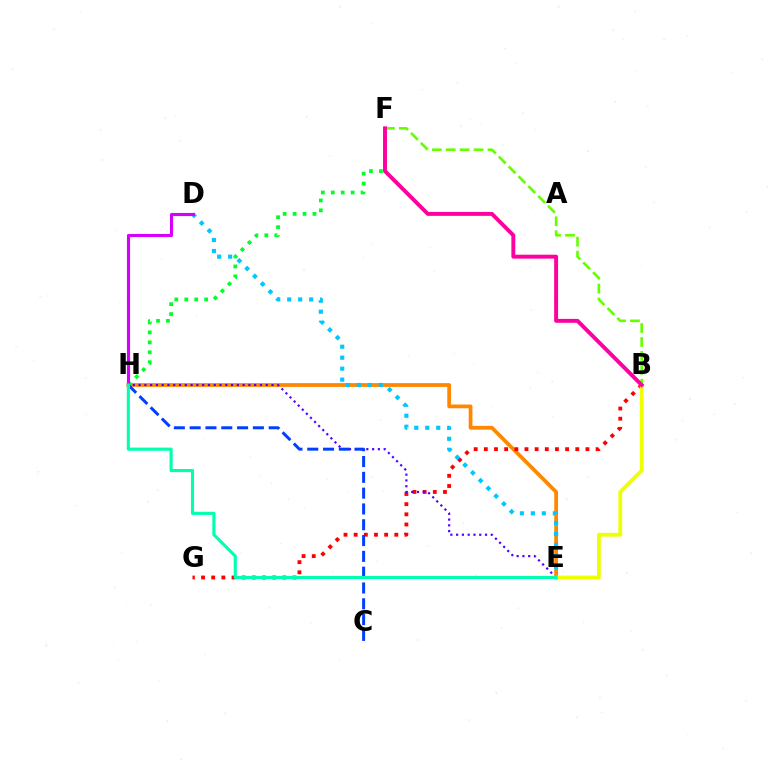{('B', 'F'): [{'color': '#66ff00', 'line_style': 'dashed', 'thickness': 1.89}, {'color': '#ff00a0', 'line_style': 'solid', 'thickness': 2.83}], ('E', 'H'): [{'color': '#ff8800', 'line_style': 'solid', 'thickness': 2.71}, {'color': '#4f00ff', 'line_style': 'dotted', 'thickness': 1.57}, {'color': '#00ffaf', 'line_style': 'solid', 'thickness': 2.24}], ('B', 'G'): [{'color': '#ff0000', 'line_style': 'dotted', 'thickness': 2.76}], ('D', 'E'): [{'color': '#00c7ff', 'line_style': 'dotted', 'thickness': 2.98}], ('F', 'H'): [{'color': '#00ff27', 'line_style': 'dotted', 'thickness': 2.7}], ('C', 'H'): [{'color': '#003fff', 'line_style': 'dashed', 'thickness': 2.15}], ('B', 'E'): [{'color': '#eeff00', 'line_style': 'solid', 'thickness': 2.74}], ('D', 'H'): [{'color': '#d600ff', 'line_style': 'solid', 'thickness': 2.25}]}